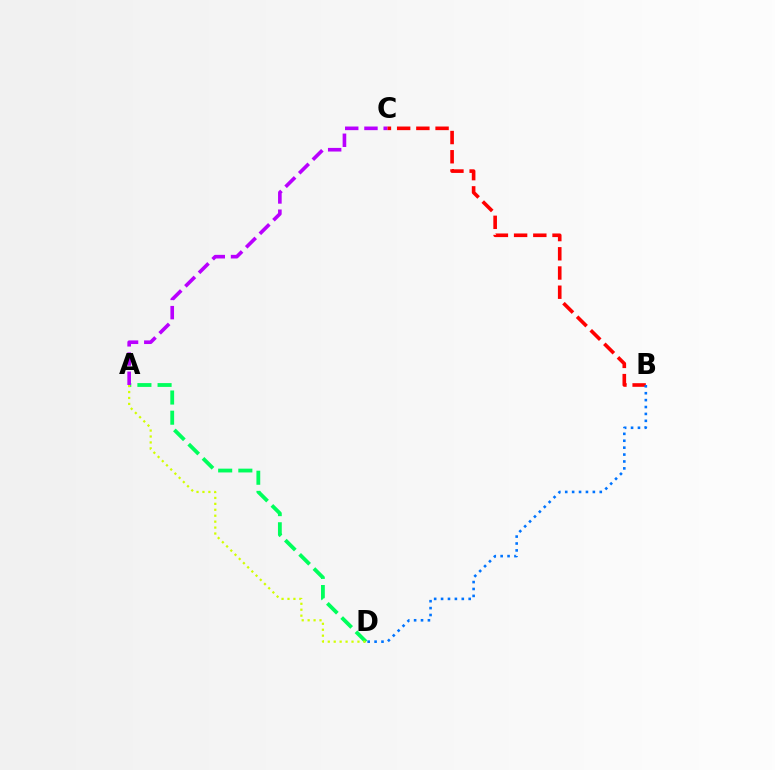{('A', 'D'): [{'color': '#00ff5c', 'line_style': 'dashed', 'thickness': 2.74}, {'color': '#d1ff00', 'line_style': 'dotted', 'thickness': 1.61}], ('A', 'C'): [{'color': '#b900ff', 'line_style': 'dashed', 'thickness': 2.61}], ('B', 'C'): [{'color': '#ff0000', 'line_style': 'dashed', 'thickness': 2.61}], ('B', 'D'): [{'color': '#0074ff', 'line_style': 'dotted', 'thickness': 1.88}]}